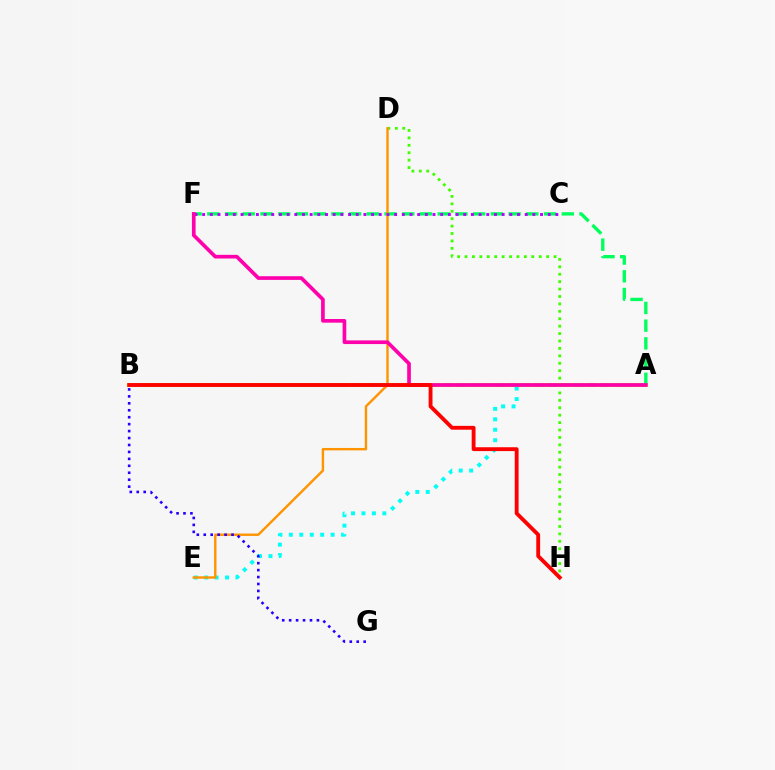{('A', 'E'): [{'color': '#00fff6', 'line_style': 'dotted', 'thickness': 2.84}], ('A', 'B'): [{'color': '#d1ff00', 'line_style': 'solid', 'thickness': 2.89}, {'color': '#0074ff', 'line_style': 'dashed', 'thickness': 1.78}], ('A', 'F'): [{'color': '#00ff5c', 'line_style': 'dashed', 'thickness': 2.41}, {'color': '#ff00ac', 'line_style': 'solid', 'thickness': 2.64}], ('D', 'H'): [{'color': '#3dff00', 'line_style': 'dotted', 'thickness': 2.02}], ('D', 'E'): [{'color': '#ff9400', 'line_style': 'solid', 'thickness': 1.73}], ('C', 'F'): [{'color': '#b900ff', 'line_style': 'dotted', 'thickness': 2.09}], ('B', 'G'): [{'color': '#2500ff', 'line_style': 'dotted', 'thickness': 1.89}], ('B', 'H'): [{'color': '#ff0000', 'line_style': 'solid', 'thickness': 2.77}]}